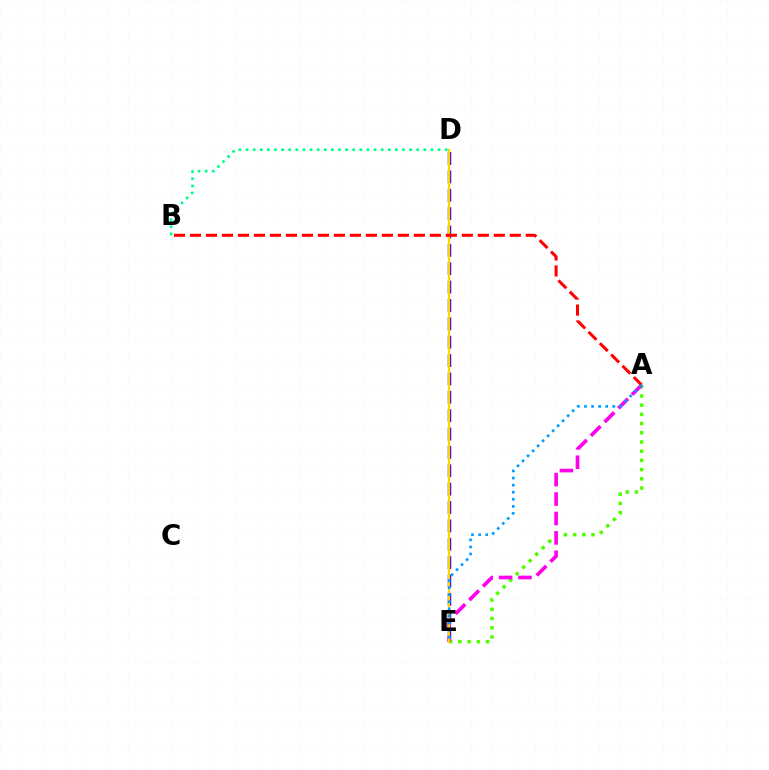{('B', 'D'): [{'color': '#00ff86', 'line_style': 'dotted', 'thickness': 1.93}], ('D', 'E'): [{'color': '#3700ff', 'line_style': 'dashed', 'thickness': 2.5}, {'color': '#ffd500', 'line_style': 'solid', 'thickness': 1.59}], ('A', 'E'): [{'color': '#4fff00', 'line_style': 'dotted', 'thickness': 2.5}, {'color': '#ff00ed', 'line_style': 'dashed', 'thickness': 2.64}, {'color': '#009eff', 'line_style': 'dotted', 'thickness': 1.92}], ('A', 'B'): [{'color': '#ff0000', 'line_style': 'dashed', 'thickness': 2.17}]}